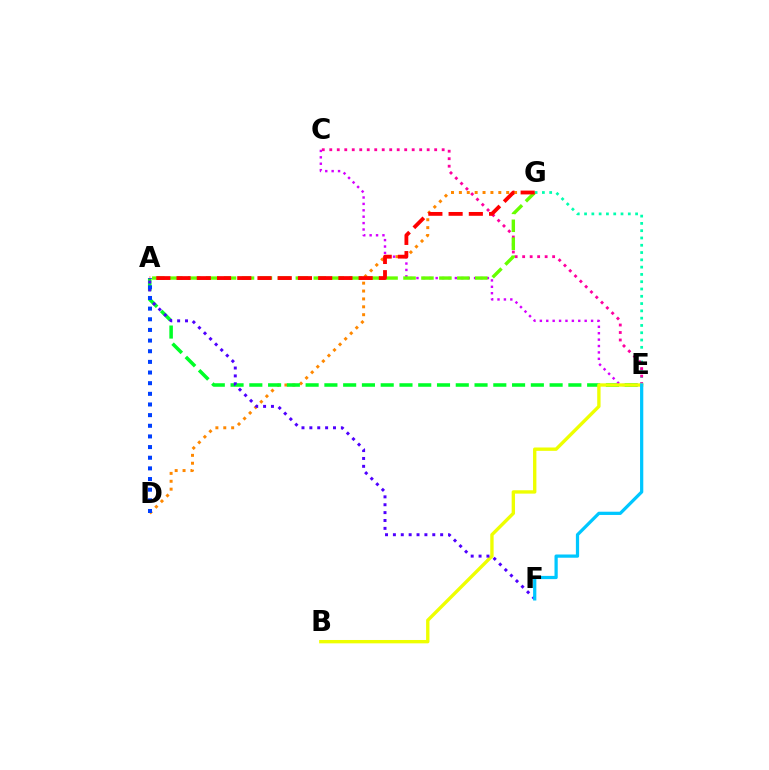{('D', 'G'): [{'color': '#ff8800', 'line_style': 'dotted', 'thickness': 2.14}], ('A', 'E'): [{'color': '#00ff27', 'line_style': 'dashed', 'thickness': 2.55}], ('E', 'G'): [{'color': '#00ffaf', 'line_style': 'dotted', 'thickness': 1.98}], ('C', 'E'): [{'color': '#d600ff', 'line_style': 'dotted', 'thickness': 1.74}, {'color': '#ff00a0', 'line_style': 'dotted', 'thickness': 2.04}], ('A', 'G'): [{'color': '#66ff00', 'line_style': 'dashed', 'thickness': 2.44}, {'color': '#ff0000', 'line_style': 'dashed', 'thickness': 2.75}], ('B', 'E'): [{'color': '#eeff00', 'line_style': 'solid', 'thickness': 2.42}], ('A', 'F'): [{'color': '#4f00ff', 'line_style': 'dotted', 'thickness': 2.14}], ('E', 'F'): [{'color': '#00c7ff', 'line_style': 'solid', 'thickness': 2.33}], ('A', 'D'): [{'color': '#003fff', 'line_style': 'dotted', 'thickness': 2.89}]}